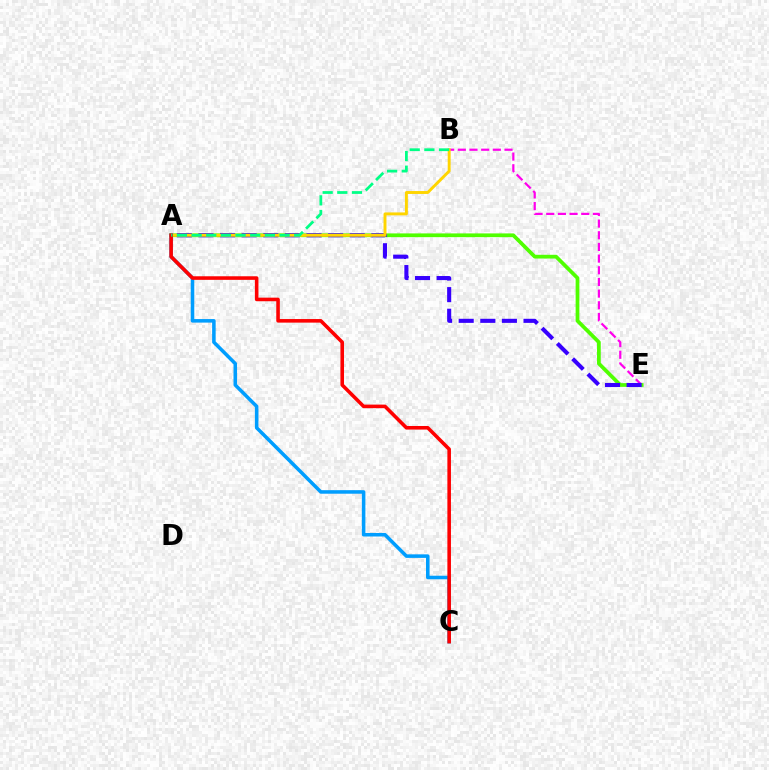{('B', 'E'): [{'color': '#ff00ed', 'line_style': 'dashed', 'thickness': 1.59}], ('A', 'E'): [{'color': '#4fff00', 'line_style': 'solid', 'thickness': 2.69}, {'color': '#3700ff', 'line_style': 'dashed', 'thickness': 2.94}], ('A', 'B'): [{'color': '#ffd500', 'line_style': 'solid', 'thickness': 2.1}, {'color': '#00ff86', 'line_style': 'dashed', 'thickness': 1.99}], ('A', 'C'): [{'color': '#009eff', 'line_style': 'solid', 'thickness': 2.55}, {'color': '#ff0000', 'line_style': 'solid', 'thickness': 2.58}]}